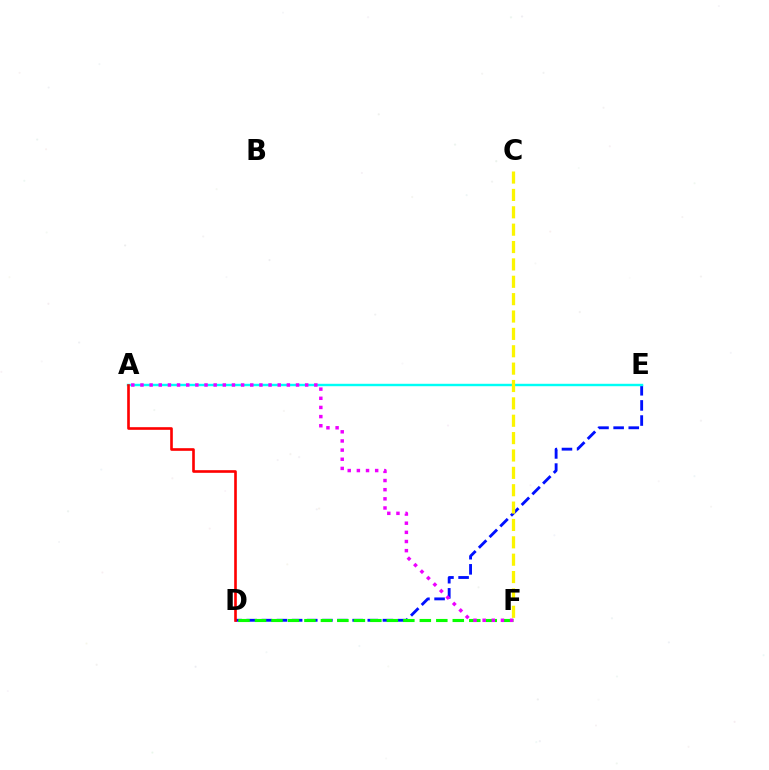{('D', 'E'): [{'color': '#0010ff', 'line_style': 'dashed', 'thickness': 2.06}], ('A', 'E'): [{'color': '#00fff6', 'line_style': 'solid', 'thickness': 1.74}], ('A', 'D'): [{'color': '#ff0000', 'line_style': 'solid', 'thickness': 1.9}], ('C', 'F'): [{'color': '#fcf500', 'line_style': 'dashed', 'thickness': 2.36}], ('D', 'F'): [{'color': '#08ff00', 'line_style': 'dashed', 'thickness': 2.24}], ('A', 'F'): [{'color': '#ee00ff', 'line_style': 'dotted', 'thickness': 2.49}]}